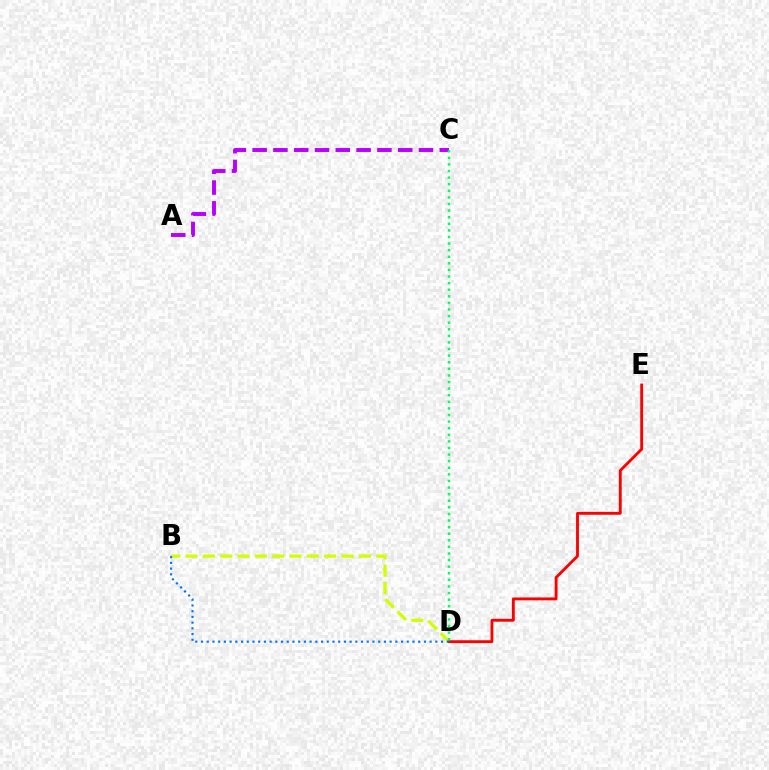{('B', 'D'): [{'color': '#d1ff00', 'line_style': 'dashed', 'thickness': 2.36}, {'color': '#0074ff', 'line_style': 'dotted', 'thickness': 1.55}], ('A', 'C'): [{'color': '#b900ff', 'line_style': 'dashed', 'thickness': 2.83}], ('D', 'E'): [{'color': '#ff0000', 'line_style': 'solid', 'thickness': 2.06}], ('C', 'D'): [{'color': '#00ff5c', 'line_style': 'dotted', 'thickness': 1.79}]}